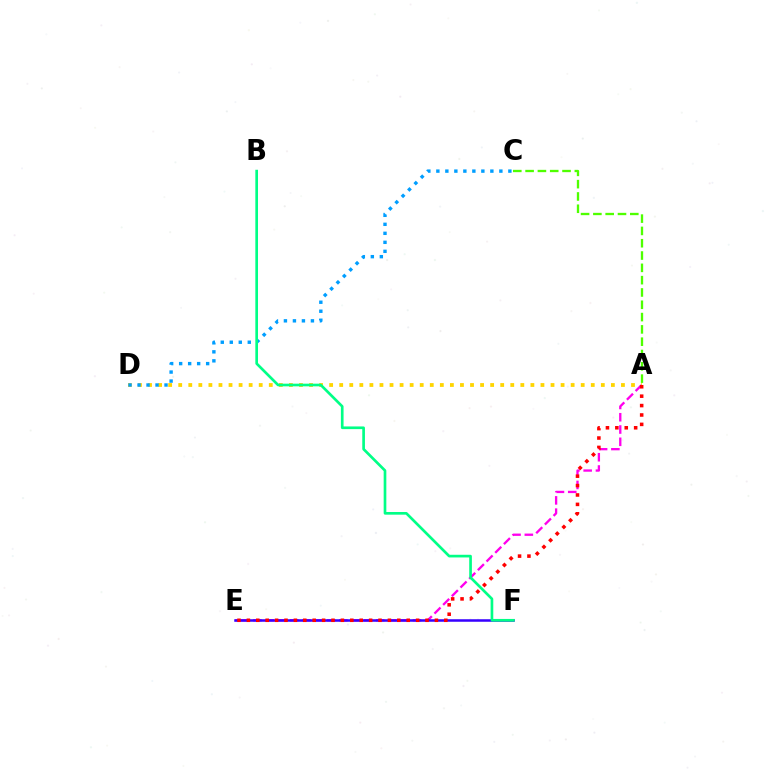{('A', 'E'): [{'color': '#ff00ed', 'line_style': 'dashed', 'thickness': 1.67}, {'color': '#ff0000', 'line_style': 'dotted', 'thickness': 2.55}], ('A', 'D'): [{'color': '#ffd500', 'line_style': 'dotted', 'thickness': 2.73}], ('C', 'D'): [{'color': '#009eff', 'line_style': 'dotted', 'thickness': 2.45}], ('E', 'F'): [{'color': '#3700ff', 'line_style': 'solid', 'thickness': 1.82}], ('B', 'F'): [{'color': '#00ff86', 'line_style': 'solid', 'thickness': 1.92}], ('A', 'C'): [{'color': '#4fff00', 'line_style': 'dashed', 'thickness': 1.67}]}